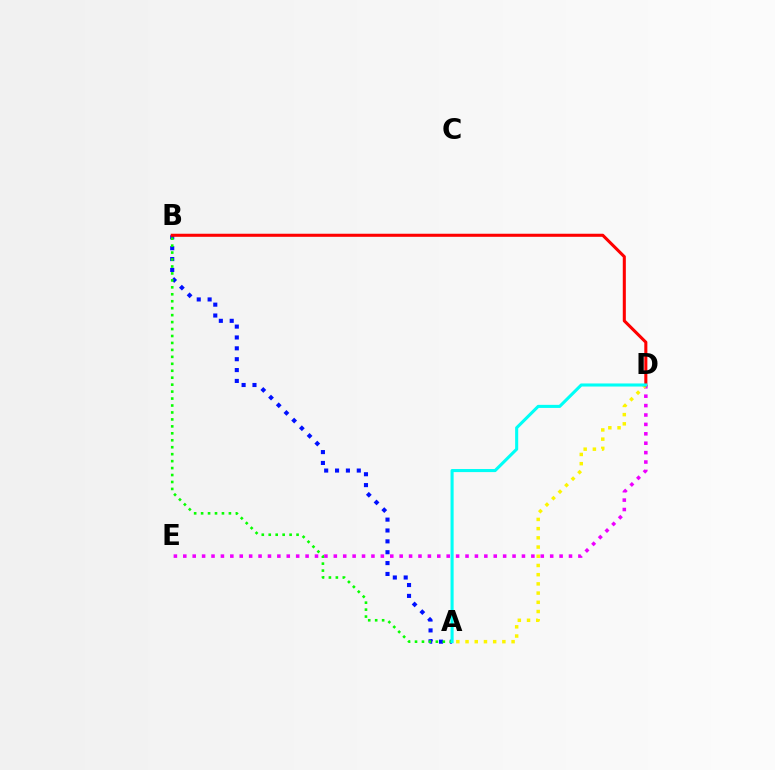{('A', 'B'): [{'color': '#0010ff', 'line_style': 'dotted', 'thickness': 2.95}, {'color': '#08ff00', 'line_style': 'dotted', 'thickness': 1.89}], ('D', 'E'): [{'color': '#ee00ff', 'line_style': 'dotted', 'thickness': 2.56}], ('A', 'D'): [{'color': '#fcf500', 'line_style': 'dotted', 'thickness': 2.5}, {'color': '#00fff6', 'line_style': 'solid', 'thickness': 2.22}], ('B', 'D'): [{'color': '#ff0000', 'line_style': 'solid', 'thickness': 2.2}]}